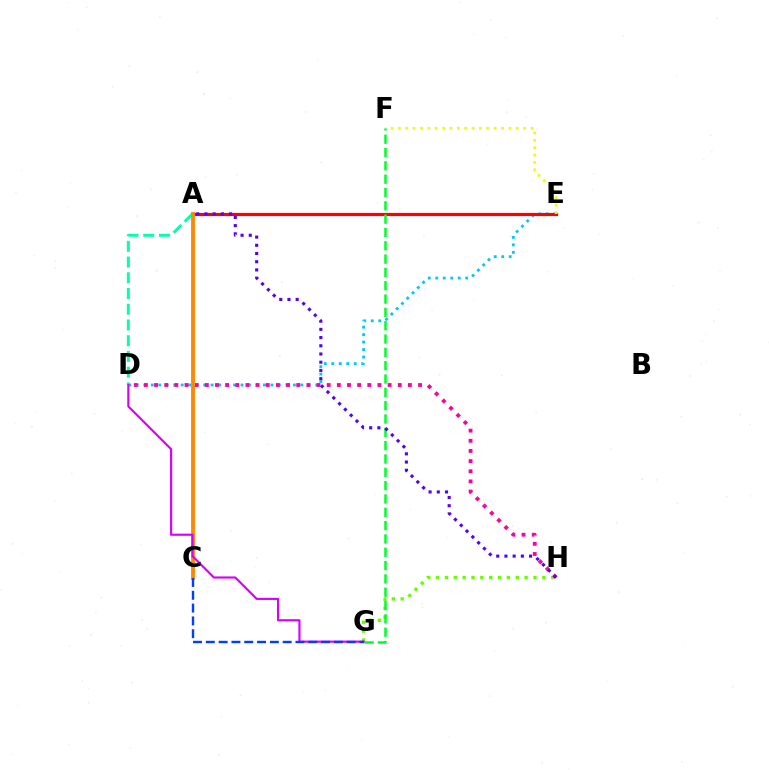{('D', 'E'): [{'color': '#00c7ff', 'line_style': 'dotted', 'thickness': 2.03}], ('A', 'E'): [{'color': '#ff0000', 'line_style': 'solid', 'thickness': 2.3}], ('A', 'D'): [{'color': '#00ffaf', 'line_style': 'dashed', 'thickness': 2.14}], ('G', 'H'): [{'color': '#66ff00', 'line_style': 'dotted', 'thickness': 2.41}], ('E', 'F'): [{'color': '#eeff00', 'line_style': 'dotted', 'thickness': 2.0}], ('F', 'G'): [{'color': '#00ff27', 'line_style': 'dashed', 'thickness': 1.81}], ('D', 'H'): [{'color': '#ff00a0', 'line_style': 'dotted', 'thickness': 2.76}], ('A', 'C'): [{'color': '#ff8800', 'line_style': 'solid', 'thickness': 2.78}], ('D', 'G'): [{'color': '#d600ff', 'line_style': 'solid', 'thickness': 1.55}], ('C', 'G'): [{'color': '#003fff', 'line_style': 'dashed', 'thickness': 1.74}], ('A', 'H'): [{'color': '#4f00ff', 'line_style': 'dotted', 'thickness': 2.23}]}